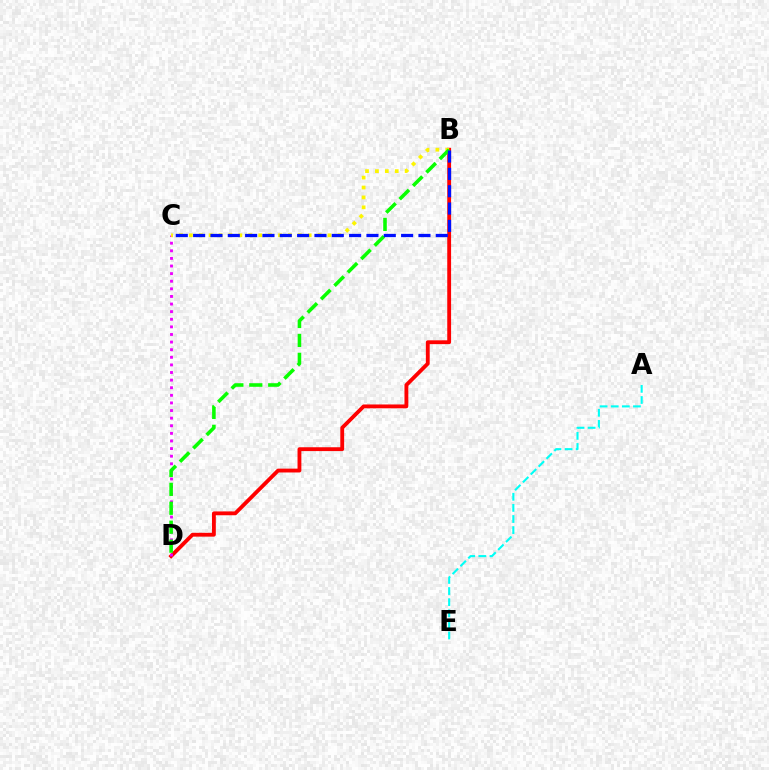{('B', 'D'): [{'color': '#ff0000', 'line_style': 'solid', 'thickness': 2.76}, {'color': '#08ff00', 'line_style': 'dashed', 'thickness': 2.57}], ('C', 'D'): [{'color': '#ee00ff', 'line_style': 'dotted', 'thickness': 2.07}], ('B', 'C'): [{'color': '#fcf500', 'line_style': 'dotted', 'thickness': 2.69}, {'color': '#0010ff', 'line_style': 'dashed', 'thickness': 2.35}], ('A', 'E'): [{'color': '#00fff6', 'line_style': 'dashed', 'thickness': 1.51}]}